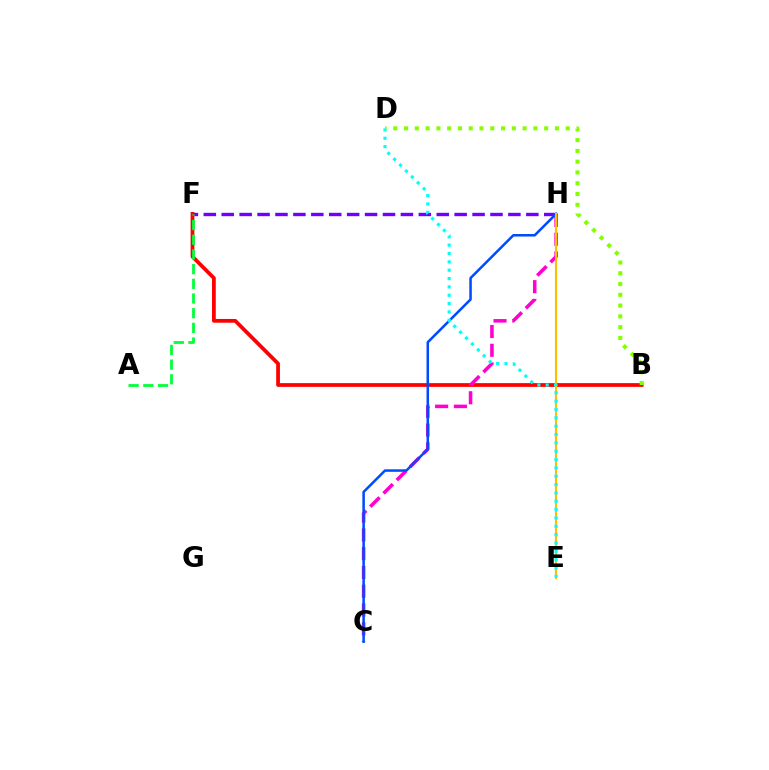{('B', 'F'): [{'color': '#ff0000', 'line_style': 'solid', 'thickness': 2.7}], ('F', 'H'): [{'color': '#7200ff', 'line_style': 'dashed', 'thickness': 2.43}], ('A', 'F'): [{'color': '#00ff39', 'line_style': 'dashed', 'thickness': 2.0}], ('C', 'H'): [{'color': '#ff00cf', 'line_style': 'dashed', 'thickness': 2.55}, {'color': '#004bff', 'line_style': 'solid', 'thickness': 1.82}], ('E', 'H'): [{'color': '#ffbd00', 'line_style': 'solid', 'thickness': 1.54}], ('D', 'E'): [{'color': '#00fff6', 'line_style': 'dotted', 'thickness': 2.27}], ('B', 'D'): [{'color': '#84ff00', 'line_style': 'dotted', 'thickness': 2.93}]}